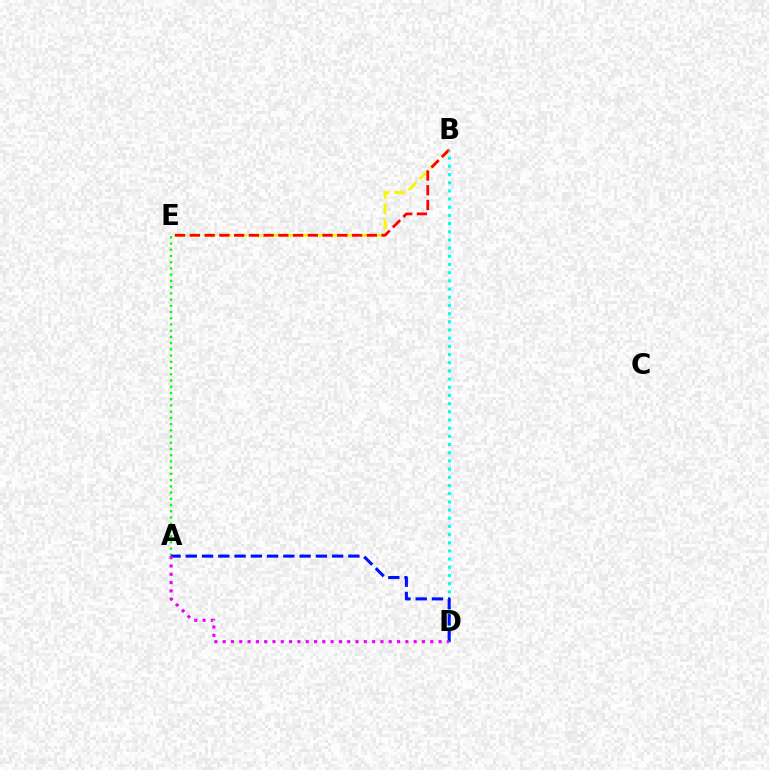{('B', 'E'): [{'color': '#fcf500', 'line_style': 'dashed', 'thickness': 2.1}, {'color': '#ff0000', 'line_style': 'dashed', 'thickness': 2.0}], ('A', 'E'): [{'color': '#08ff00', 'line_style': 'dotted', 'thickness': 1.69}], ('B', 'D'): [{'color': '#00fff6', 'line_style': 'dotted', 'thickness': 2.22}], ('A', 'D'): [{'color': '#0010ff', 'line_style': 'dashed', 'thickness': 2.21}, {'color': '#ee00ff', 'line_style': 'dotted', 'thickness': 2.26}]}